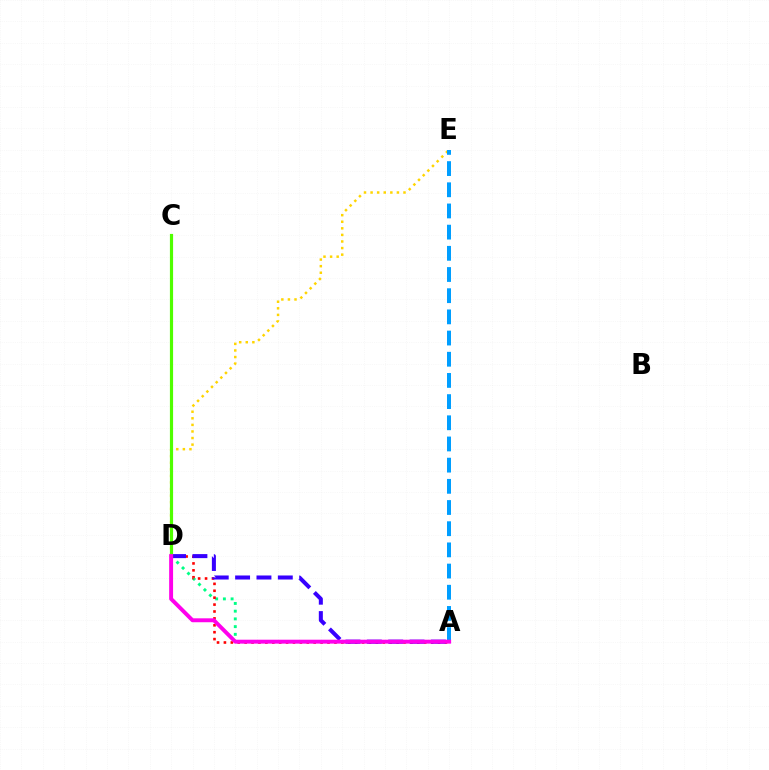{('D', 'E'): [{'color': '#ffd500', 'line_style': 'dotted', 'thickness': 1.79}], ('A', 'D'): [{'color': '#00ff86', 'line_style': 'dotted', 'thickness': 2.1}, {'color': '#ff0000', 'line_style': 'dotted', 'thickness': 1.88}, {'color': '#3700ff', 'line_style': 'dashed', 'thickness': 2.9}, {'color': '#ff00ed', 'line_style': 'solid', 'thickness': 2.83}], ('A', 'E'): [{'color': '#009eff', 'line_style': 'dashed', 'thickness': 2.88}], ('C', 'D'): [{'color': '#4fff00', 'line_style': 'solid', 'thickness': 2.29}]}